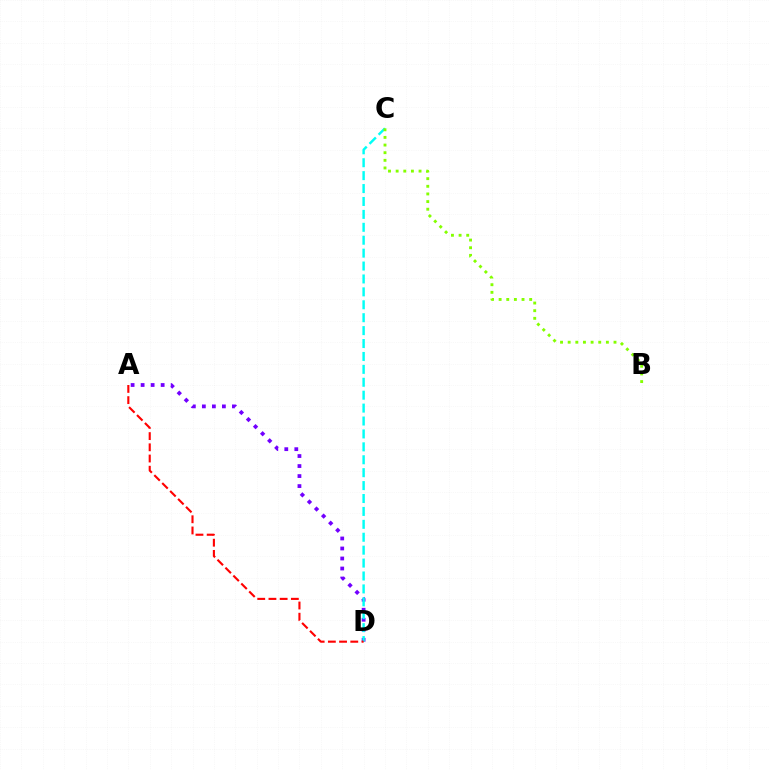{('A', 'D'): [{'color': '#7200ff', 'line_style': 'dotted', 'thickness': 2.72}, {'color': '#ff0000', 'line_style': 'dashed', 'thickness': 1.52}], ('C', 'D'): [{'color': '#00fff6', 'line_style': 'dashed', 'thickness': 1.75}], ('B', 'C'): [{'color': '#84ff00', 'line_style': 'dotted', 'thickness': 2.08}]}